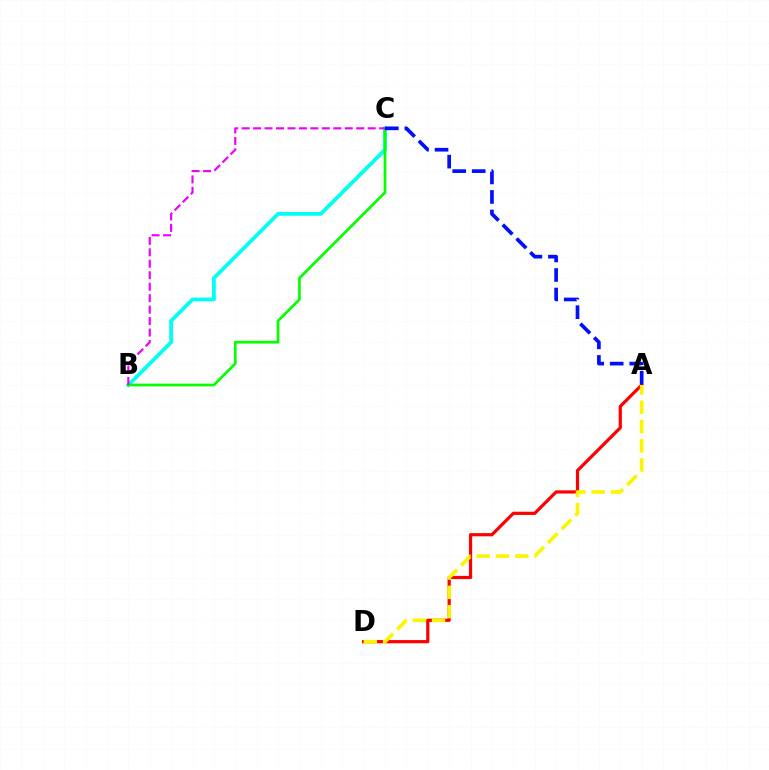{('B', 'C'): [{'color': '#00fff6', 'line_style': 'solid', 'thickness': 2.73}, {'color': '#08ff00', 'line_style': 'solid', 'thickness': 1.95}, {'color': '#ee00ff', 'line_style': 'dashed', 'thickness': 1.56}], ('A', 'D'): [{'color': '#ff0000', 'line_style': 'solid', 'thickness': 2.31}, {'color': '#fcf500', 'line_style': 'dashed', 'thickness': 2.62}], ('A', 'C'): [{'color': '#0010ff', 'line_style': 'dashed', 'thickness': 2.65}]}